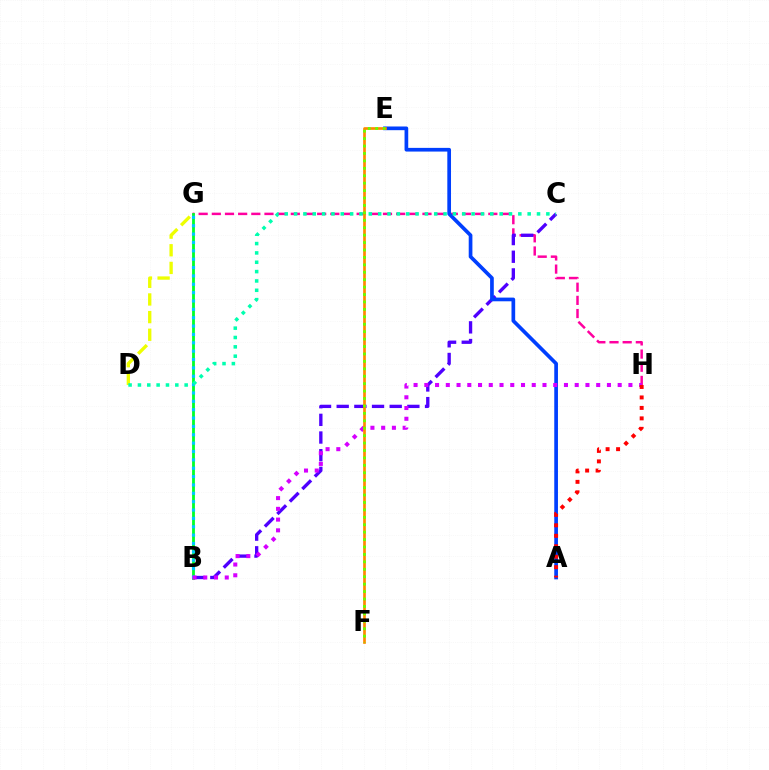{('G', 'H'): [{'color': '#ff00a0', 'line_style': 'dashed', 'thickness': 1.79}], ('B', 'C'): [{'color': '#4f00ff', 'line_style': 'dashed', 'thickness': 2.4}], ('B', 'G'): [{'color': '#00ff27', 'line_style': 'solid', 'thickness': 2.02}, {'color': '#00c7ff', 'line_style': 'dotted', 'thickness': 2.27}], ('A', 'E'): [{'color': '#003fff', 'line_style': 'solid', 'thickness': 2.66}], ('D', 'G'): [{'color': '#eeff00', 'line_style': 'dashed', 'thickness': 2.4}], ('B', 'H'): [{'color': '#d600ff', 'line_style': 'dotted', 'thickness': 2.92}], ('A', 'H'): [{'color': '#ff0000', 'line_style': 'dotted', 'thickness': 2.84}], ('E', 'F'): [{'color': '#ff8800', 'line_style': 'solid', 'thickness': 1.94}, {'color': '#66ff00', 'line_style': 'dotted', 'thickness': 2.02}], ('C', 'D'): [{'color': '#00ffaf', 'line_style': 'dotted', 'thickness': 2.54}]}